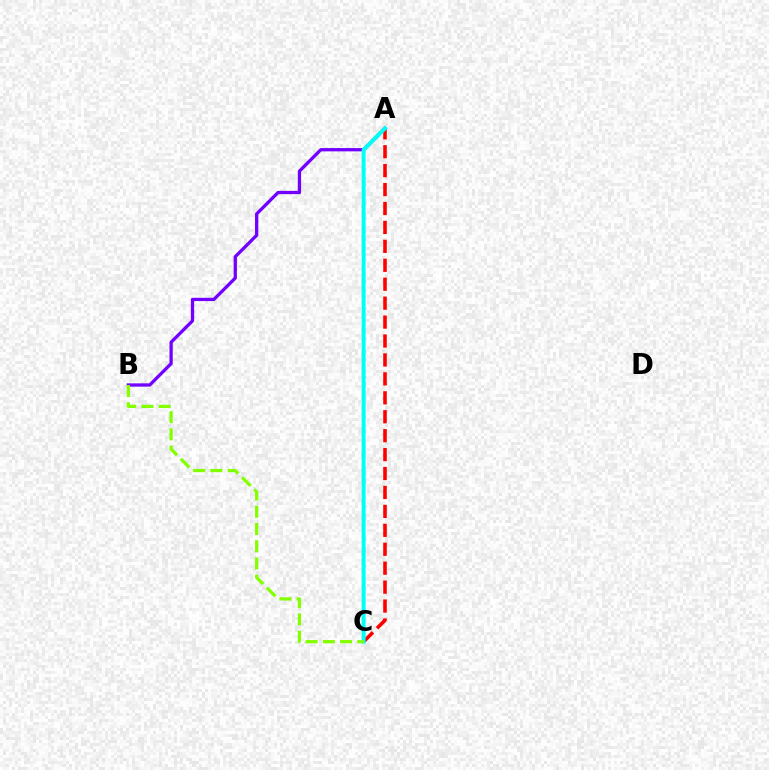{('A', 'B'): [{'color': '#7200ff', 'line_style': 'solid', 'thickness': 2.36}], ('A', 'C'): [{'color': '#ff0000', 'line_style': 'dashed', 'thickness': 2.57}, {'color': '#00fff6', 'line_style': 'solid', 'thickness': 2.86}], ('B', 'C'): [{'color': '#84ff00', 'line_style': 'dashed', 'thickness': 2.34}]}